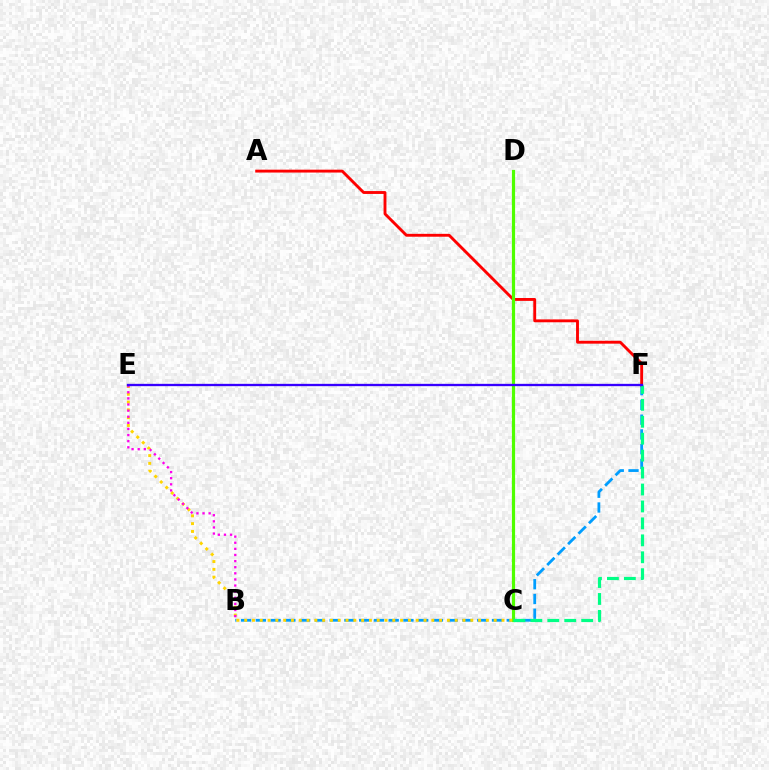{('B', 'F'): [{'color': '#009eff', 'line_style': 'dashed', 'thickness': 2.0}], ('A', 'F'): [{'color': '#ff0000', 'line_style': 'solid', 'thickness': 2.07}], ('C', 'D'): [{'color': '#4fff00', 'line_style': 'solid', 'thickness': 2.29}], ('C', 'E'): [{'color': '#ffd500', 'line_style': 'dotted', 'thickness': 2.12}], ('C', 'F'): [{'color': '#00ff86', 'line_style': 'dashed', 'thickness': 2.3}], ('B', 'E'): [{'color': '#ff00ed', 'line_style': 'dotted', 'thickness': 1.66}], ('E', 'F'): [{'color': '#3700ff', 'line_style': 'solid', 'thickness': 1.67}]}